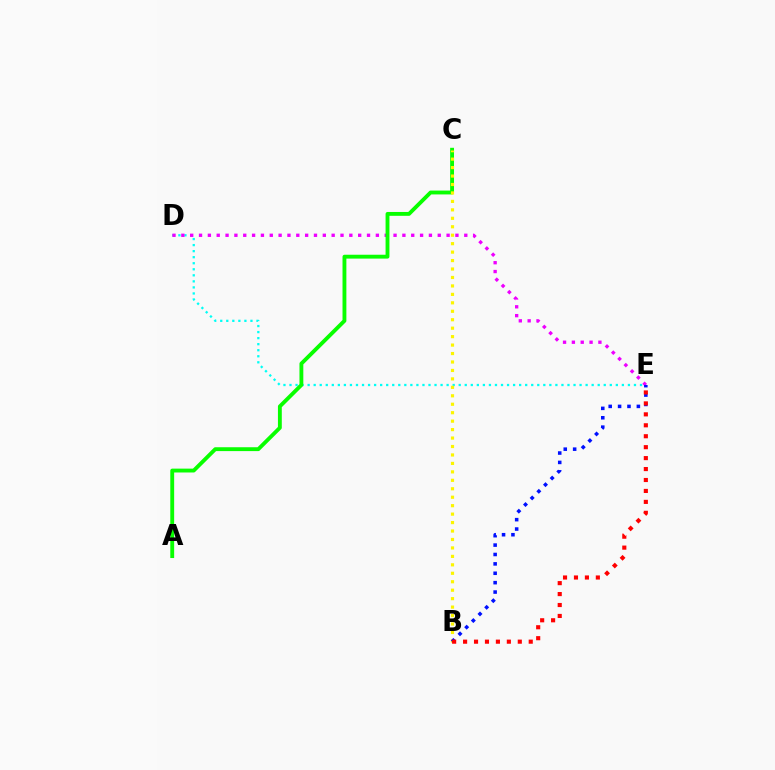{('D', 'E'): [{'color': '#00fff6', 'line_style': 'dotted', 'thickness': 1.64}, {'color': '#ee00ff', 'line_style': 'dotted', 'thickness': 2.4}], ('A', 'C'): [{'color': '#08ff00', 'line_style': 'solid', 'thickness': 2.78}], ('B', 'C'): [{'color': '#fcf500', 'line_style': 'dotted', 'thickness': 2.3}], ('B', 'E'): [{'color': '#0010ff', 'line_style': 'dotted', 'thickness': 2.55}, {'color': '#ff0000', 'line_style': 'dotted', 'thickness': 2.97}]}